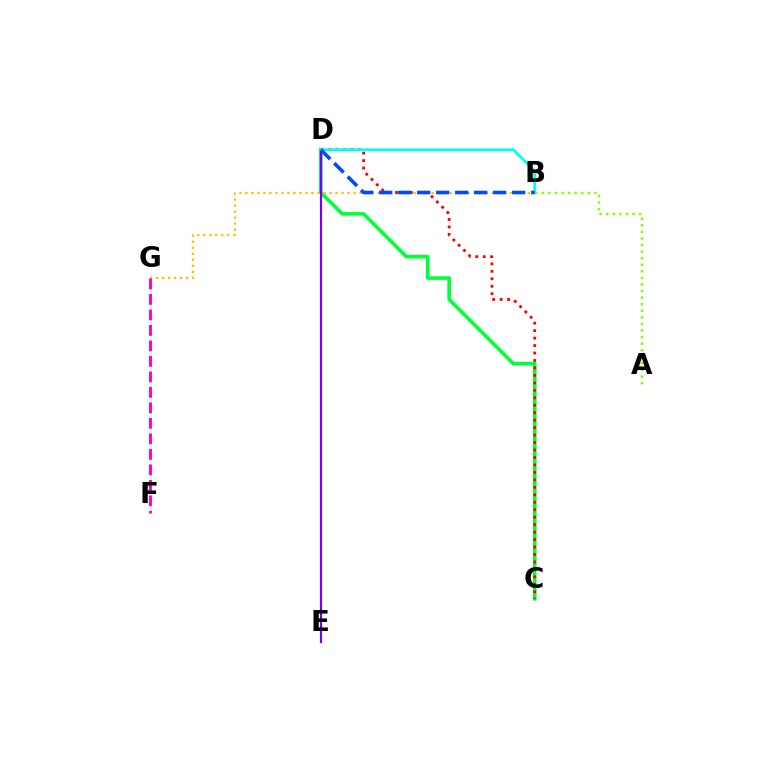{('C', 'D'): [{'color': '#00ff39', 'line_style': 'solid', 'thickness': 2.59}, {'color': '#ff0000', 'line_style': 'dotted', 'thickness': 2.03}], ('B', 'G'): [{'color': '#ffbd00', 'line_style': 'dotted', 'thickness': 1.63}], ('D', 'E'): [{'color': '#7200ff', 'line_style': 'solid', 'thickness': 1.56}], ('B', 'D'): [{'color': '#00fff6', 'line_style': 'solid', 'thickness': 1.94}, {'color': '#004bff', 'line_style': 'dashed', 'thickness': 2.58}], ('A', 'B'): [{'color': '#84ff00', 'line_style': 'dotted', 'thickness': 1.79}], ('F', 'G'): [{'color': '#ff00cf', 'line_style': 'dashed', 'thickness': 2.1}]}